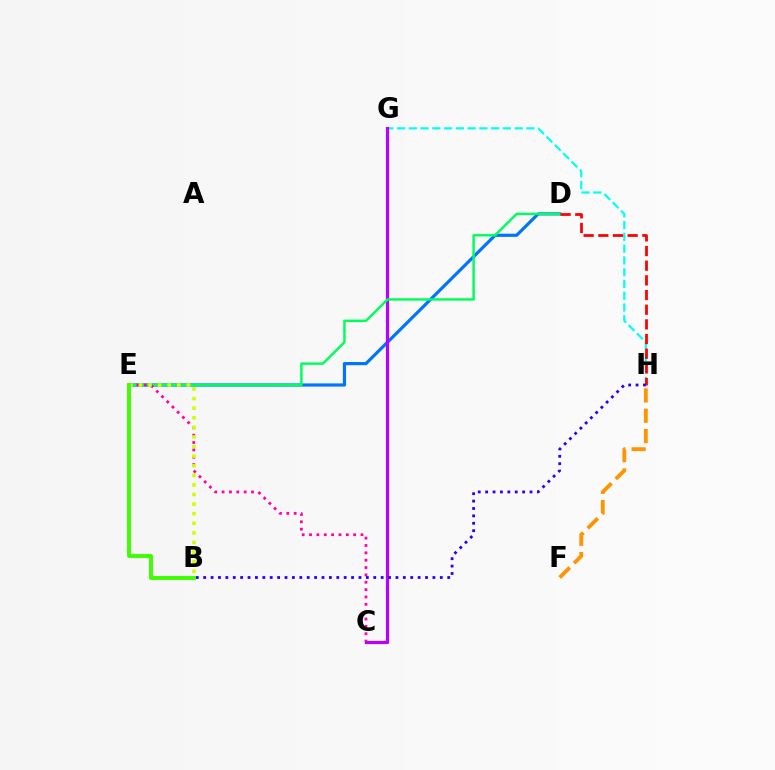{('G', 'H'): [{'color': '#00fff6', 'line_style': 'dashed', 'thickness': 1.6}], ('D', 'E'): [{'color': '#0074ff', 'line_style': 'solid', 'thickness': 2.29}, {'color': '#00ff5c', 'line_style': 'solid', 'thickness': 1.76}], ('C', 'G'): [{'color': '#b900ff', 'line_style': 'solid', 'thickness': 2.31}], ('C', 'E'): [{'color': '#ff00ac', 'line_style': 'dotted', 'thickness': 2.0}], ('D', 'H'): [{'color': '#ff0000', 'line_style': 'dashed', 'thickness': 1.99}], ('B', 'E'): [{'color': '#d1ff00', 'line_style': 'dotted', 'thickness': 2.61}, {'color': '#3dff00', 'line_style': 'solid', 'thickness': 2.81}], ('B', 'H'): [{'color': '#2500ff', 'line_style': 'dotted', 'thickness': 2.01}], ('F', 'H'): [{'color': '#ff9400', 'line_style': 'dashed', 'thickness': 2.76}]}